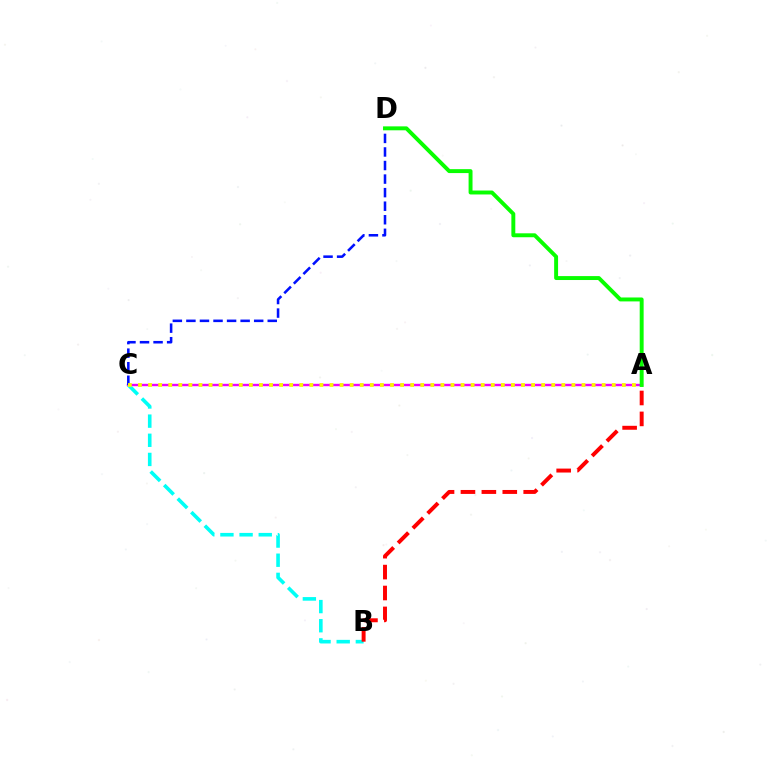{('A', 'C'): [{'color': '#ee00ff', 'line_style': 'solid', 'thickness': 1.73}, {'color': '#fcf500', 'line_style': 'dotted', 'thickness': 2.74}], ('B', 'C'): [{'color': '#00fff6', 'line_style': 'dashed', 'thickness': 2.6}], ('A', 'B'): [{'color': '#ff0000', 'line_style': 'dashed', 'thickness': 2.84}], ('C', 'D'): [{'color': '#0010ff', 'line_style': 'dashed', 'thickness': 1.84}], ('A', 'D'): [{'color': '#08ff00', 'line_style': 'solid', 'thickness': 2.83}]}